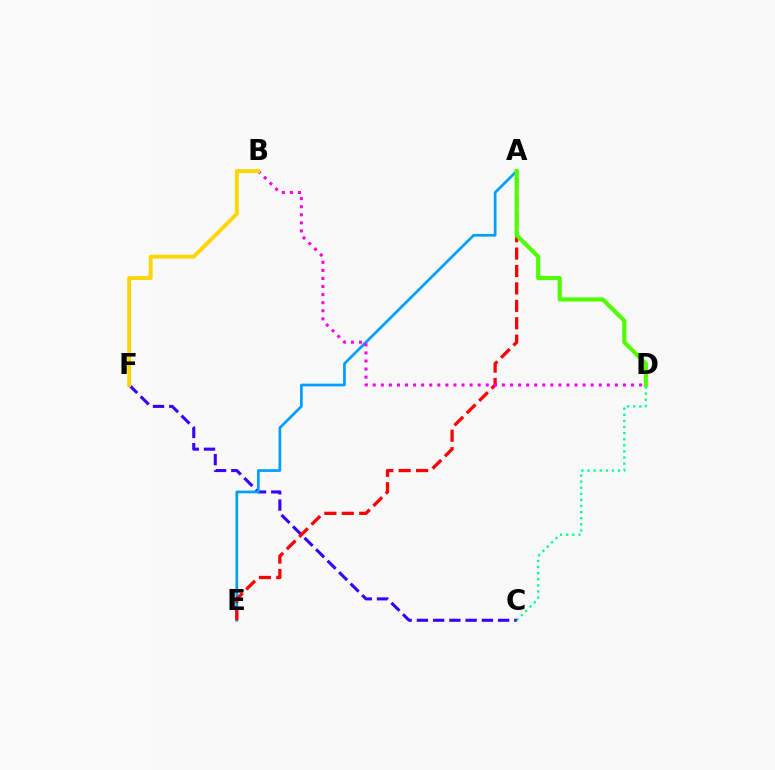{('C', 'D'): [{'color': '#00ff86', 'line_style': 'dotted', 'thickness': 1.66}], ('C', 'F'): [{'color': '#3700ff', 'line_style': 'dashed', 'thickness': 2.21}], ('A', 'E'): [{'color': '#009eff', 'line_style': 'solid', 'thickness': 1.94}, {'color': '#ff0000', 'line_style': 'dashed', 'thickness': 2.37}], ('B', 'D'): [{'color': '#ff00ed', 'line_style': 'dotted', 'thickness': 2.19}], ('A', 'D'): [{'color': '#4fff00', 'line_style': 'solid', 'thickness': 2.97}], ('B', 'F'): [{'color': '#ffd500', 'line_style': 'solid', 'thickness': 2.8}]}